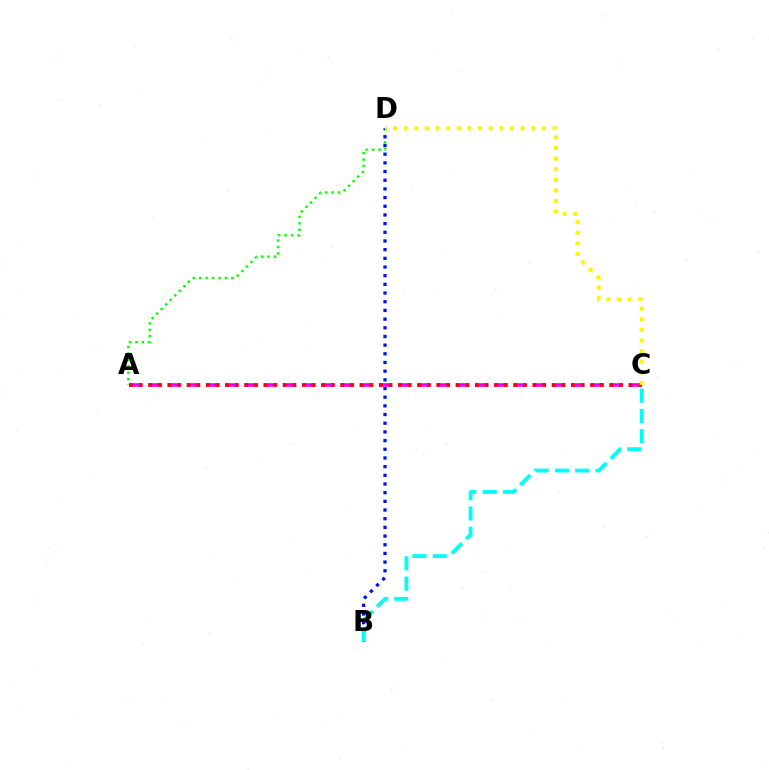{('A', 'D'): [{'color': '#08ff00', 'line_style': 'dotted', 'thickness': 1.75}], ('B', 'D'): [{'color': '#0010ff', 'line_style': 'dotted', 'thickness': 2.36}], ('A', 'C'): [{'color': '#ee00ff', 'line_style': 'dashed', 'thickness': 2.61}, {'color': '#ff0000', 'line_style': 'dotted', 'thickness': 2.61}], ('C', 'D'): [{'color': '#fcf500', 'line_style': 'dotted', 'thickness': 2.89}], ('B', 'C'): [{'color': '#00fff6', 'line_style': 'dashed', 'thickness': 2.76}]}